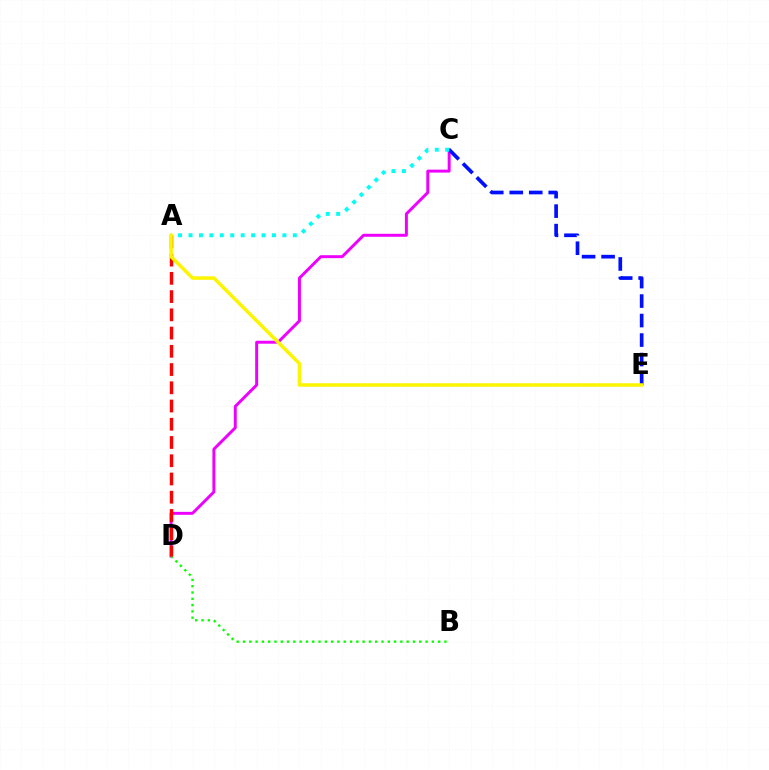{('C', 'D'): [{'color': '#ee00ff', 'line_style': 'solid', 'thickness': 2.13}], ('C', 'E'): [{'color': '#0010ff', 'line_style': 'dashed', 'thickness': 2.65}], ('B', 'D'): [{'color': '#08ff00', 'line_style': 'dotted', 'thickness': 1.71}], ('A', 'D'): [{'color': '#ff0000', 'line_style': 'dashed', 'thickness': 2.48}], ('A', 'C'): [{'color': '#00fff6', 'line_style': 'dotted', 'thickness': 2.83}], ('A', 'E'): [{'color': '#fcf500', 'line_style': 'solid', 'thickness': 2.53}]}